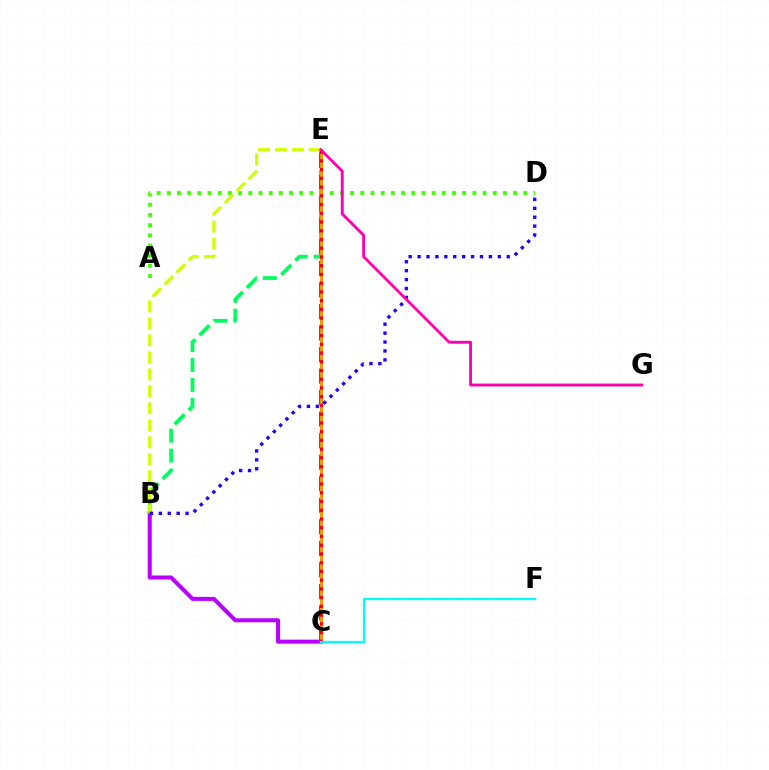{('B', 'E'): [{'color': '#00ff5c', 'line_style': 'dashed', 'thickness': 2.7}, {'color': '#d1ff00', 'line_style': 'dashed', 'thickness': 2.31}], ('A', 'D'): [{'color': '#3dff00', 'line_style': 'dotted', 'thickness': 2.77}], ('B', 'C'): [{'color': '#b900ff', 'line_style': 'solid', 'thickness': 2.9}], ('C', 'E'): [{'color': '#0074ff', 'line_style': 'dashed', 'thickness': 2.93}, {'color': '#ff9400', 'line_style': 'solid', 'thickness': 2.1}, {'color': '#ff0000', 'line_style': 'dotted', 'thickness': 2.37}], ('B', 'D'): [{'color': '#2500ff', 'line_style': 'dotted', 'thickness': 2.42}], ('C', 'F'): [{'color': '#00fff6', 'line_style': 'solid', 'thickness': 1.65}], ('E', 'G'): [{'color': '#ff00ac', 'line_style': 'solid', 'thickness': 2.05}]}